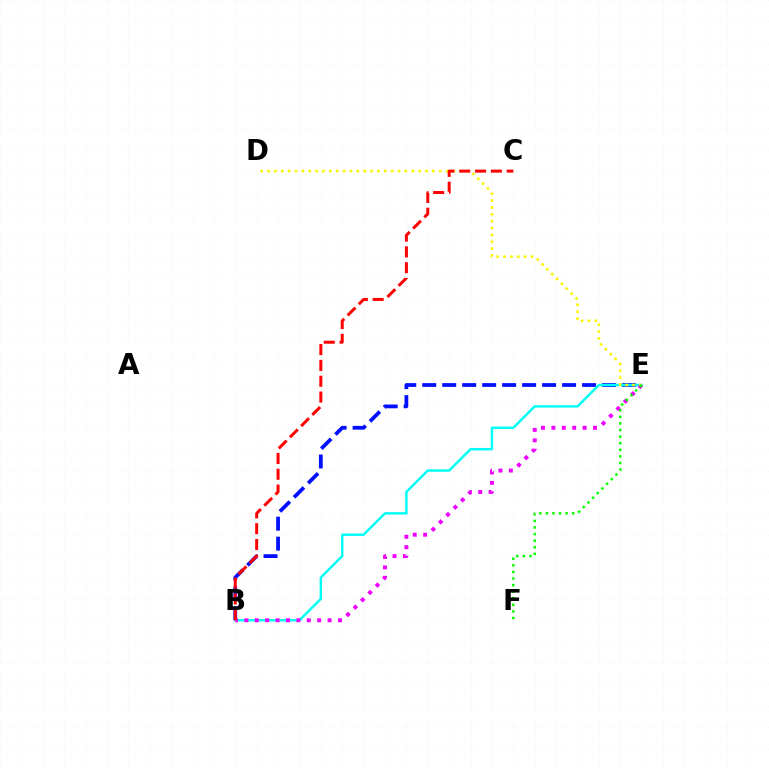{('B', 'E'): [{'color': '#0010ff', 'line_style': 'dashed', 'thickness': 2.71}, {'color': '#00fff6', 'line_style': 'solid', 'thickness': 1.75}, {'color': '#ee00ff', 'line_style': 'dotted', 'thickness': 2.83}], ('D', 'E'): [{'color': '#fcf500', 'line_style': 'dotted', 'thickness': 1.87}], ('B', 'C'): [{'color': '#ff0000', 'line_style': 'dashed', 'thickness': 2.15}], ('E', 'F'): [{'color': '#08ff00', 'line_style': 'dotted', 'thickness': 1.79}]}